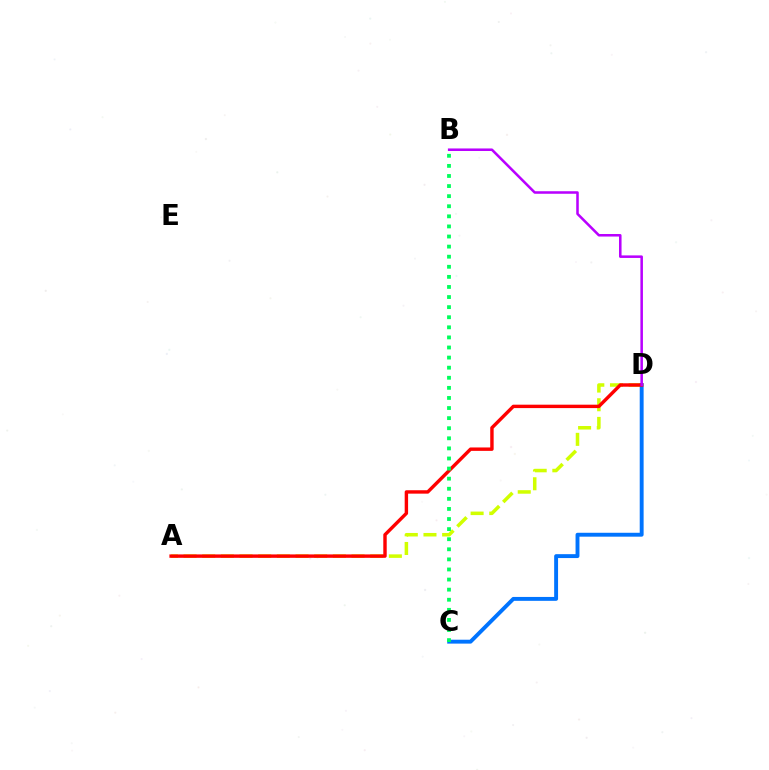{('A', 'D'): [{'color': '#d1ff00', 'line_style': 'dashed', 'thickness': 2.54}, {'color': '#ff0000', 'line_style': 'solid', 'thickness': 2.46}], ('C', 'D'): [{'color': '#0074ff', 'line_style': 'solid', 'thickness': 2.81}], ('B', 'D'): [{'color': '#b900ff', 'line_style': 'solid', 'thickness': 1.83}], ('B', 'C'): [{'color': '#00ff5c', 'line_style': 'dotted', 'thickness': 2.74}]}